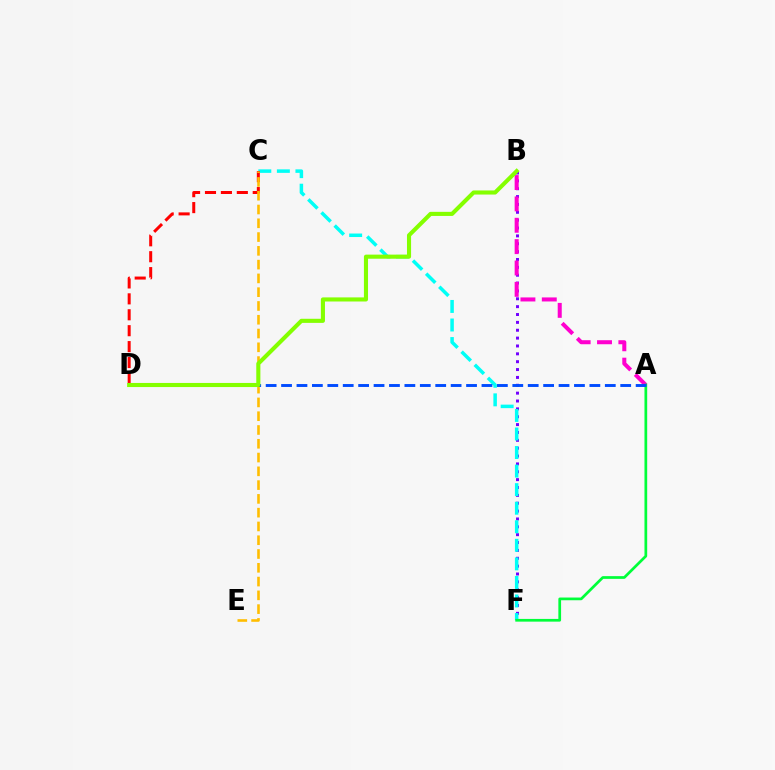{('B', 'F'): [{'color': '#7200ff', 'line_style': 'dotted', 'thickness': 2.14}], ('C', 'F'): [{'color': '#00fff6', 'line_style': 'dashed', 'thickness': 2.52}], ('C', 'D'): [{'color': '#ff0000', 'line_style': 'dashed', 'thickness': 2.16}], ('C', 'E'): [{'color': '#ffbd00', 'line_style': 'dashed', 'thickness': 1.87}], ('A', 'B'): [{'color': '#ff00cf', 'line_style': 'dashed', 'thickness': 2.9}], ('A', 'F'): [{'color': '#00ff39', 'line_style': 'solid', 'thickness': 1.96}], ('A', 'D'): [{'color': '#004bff', 'line_style': 'dashed', 'thickness': 2.09}], ('B', 'D'): [{'color': '#84ff00', 'line_style': 'solid', 'thickness': 2.95}]}